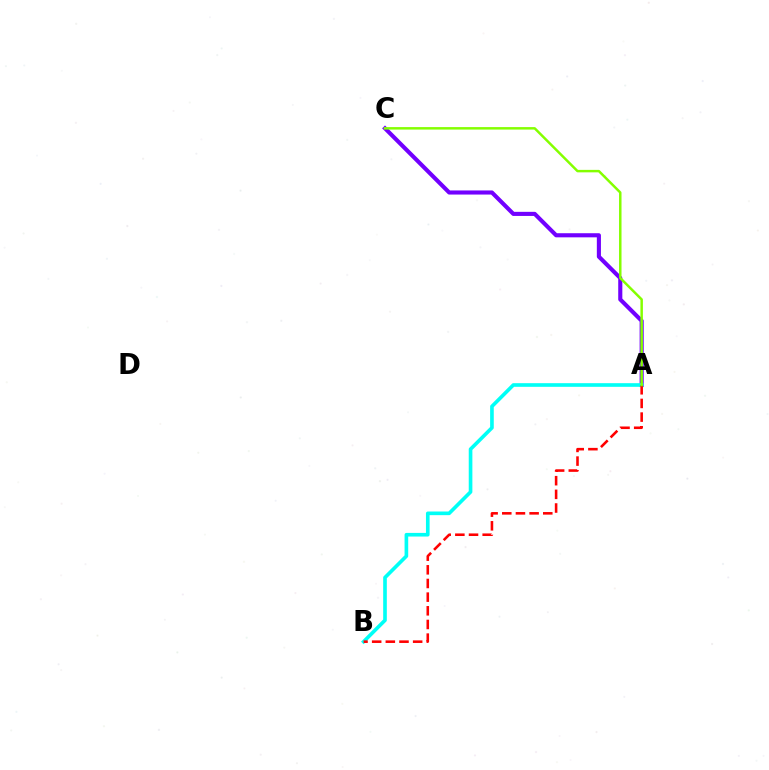{('A', 'C'): [{'color': '#7200ff', 'line_style': 'solid', 'thickness': 2.96}, {'color': '#84ff00', 'line_style': 'solid', 'thickness': 1.78}], ('A', 'B'): [{'color': '#00fff6', 'line_style': 'solid', 'thickness': 2.62}, {'color': '#ff0000', 'line_style': 'dashed', 'thickness': 1.86}]}